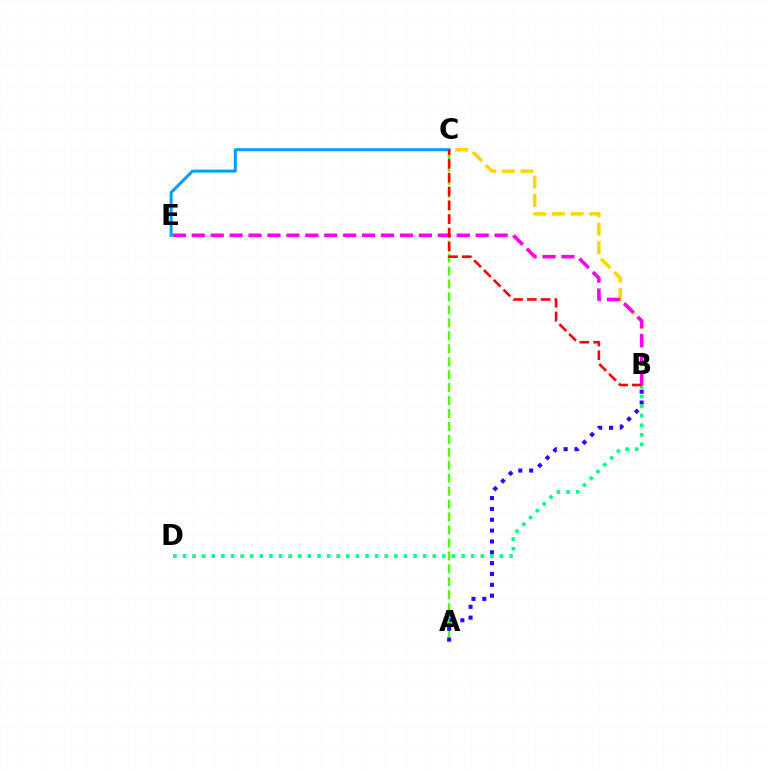{('A', 'C'): [{'color': '#4fff00', 'line_style': 'dashed', 'thickness': 1.76}], ('B', 'C'): [{'color': '#ffd500', 'line_style': 'dashed', 'thickness': 2.52}, {'color': '#ff0000', 'line_style': 'dashed', 'thickness': 1.87}], ('B', 'E'): [{'color': '#ff00ed', 'line_style': 'dashed', 'thickness': 2.57}], ('C', 'E'): [{'color': '#009eff', 'line_style': 'solid', 'thickness': 2.17}], ('A', 'B'): [{'color': '#3700ff', 'line_style': 'dotted', 'thickness': 2.95}], ('B', 'D'): [{'color': '#00ff86', 'line_style': 'dotted', 'thickness': 2.61}]}